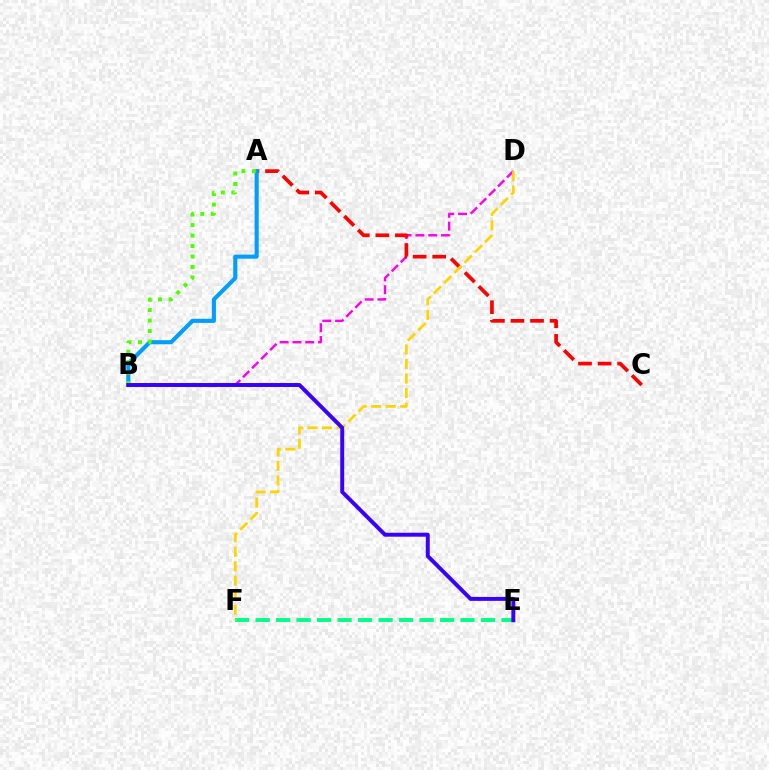{('B', 'D'): [{'color': '#ff00ed', 'line_style': 'dashed', 'thickness': 1.74}], ('A', 'C'): [{'color': '#ff0000', 'line_style': 'dashed', 'thickness': 2.66}], ('A', 'B'): [{'color': '#009eff', 'line_style': 'solid', 'thickness': 2.95}, {'color': '#4fff00', 'line_style': 'dotted', 'thickness': 2.85}], ('E', 'F'): [{'color': '#00ff86', 'line_style': 'dashed', 'thickness': 2.78}], ('D', 'F'): [{'color': '#ffd500', 'line_style': 'dashed', 'thickness': 1.97}], ('B', 'E'): [{'color': '#3700ff', 'line_style': 'solid', 'thickness': 2.84}]}